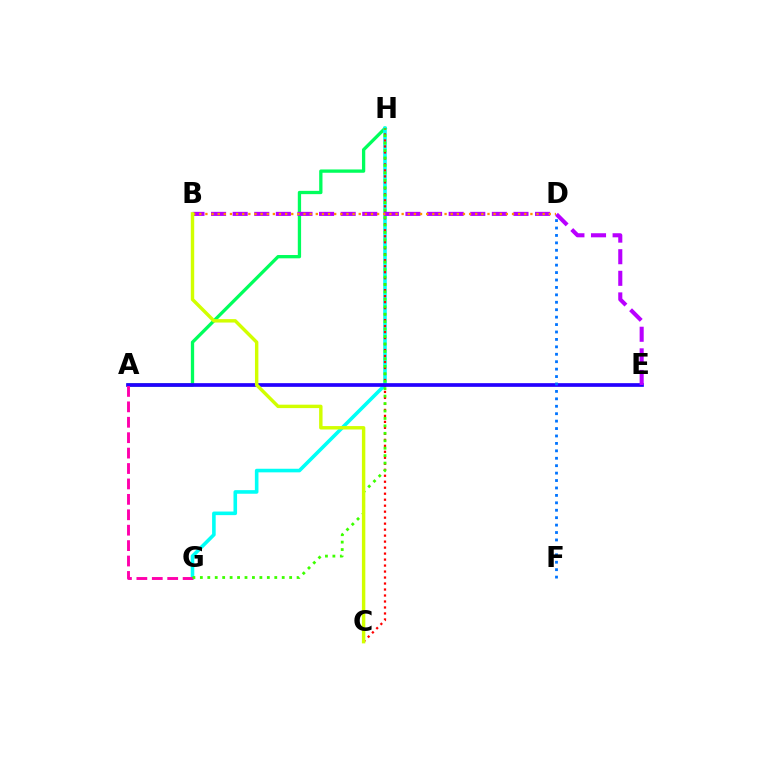{('A', 'H'): [{'color': '#00ff5c', 'line_style': 'solid', 'thickness': 2.37}], ('G', 'H'): [{'color': '#00fff6', 'line_style': 'solid', 'thickness': 2.59}, {'color': '#3dff00', 'line_style': 'dotted', 'thickness': 2.02}], ('C', 'H'): [{'color': '#ff0000', 'line_style': 'dotted', 'thickness': 1.63}], ('A', 'E'): [{'color': '#2500ff', 'line_style': 'solid', 'thickness': 2.66}], ('A', 'G'): [{'color': '#ff00ac', 'line_style': 'dashed', 'thickness': 2.09}], ('B', 'E'): [{'color': '#b900ff', 'line_style': 'dashed', 'thickness': 2.93}], ('B', 'D'): [{'color': '#ff9400', 'line_style': 'dotted', 'thickness': 1.67}], ('B', 'C'): [{'color': '#d1ff00', 'line_style': 'solid', 'thickness': 2.46}], ('D', 'F'): [{'color': '#0074ff', 'line_style': 'dotted', 'thickness': 2.02}]}